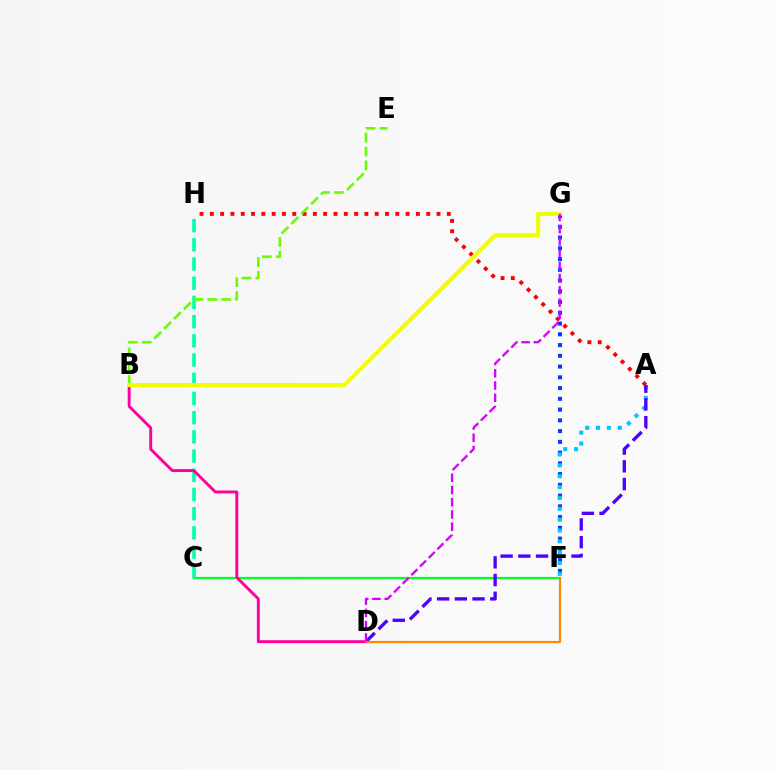{('A', 'H'): [{'color': '#ff0000', 'line_style': 'dotted', 'thickness': 2.8}], ('C', 'F'): [{'color': '#00ff27', 'line_style': 'solid', 'thickness': 1.62}], ('F', 'G'): [{'color': '#003fff', 'line_style': 'dotted', 'thickness': 2.92}], ('A', 'F'): [{'color': '#00c7ff', 'line_style': 'dotted', 'thickness': 2.95}], ('C', 'H'): [{'color': '#00ffaf', 'line_style': 'dashed', 'thickness': 2.61}], ('B', 'D'): [{'color': '#ff00a0', 'line_style': 'solid', 'thickness': 2.1}], ('B', 'E'): [{'color': '#66ff00', 'line_style': 'dashed', 'thickness': 1.89}], ('A', 'D'): [{'color': '#4f00ff', 'line_style': 'dashed', 'thickness': 2.41}], ('D', 'F'): [{'color': '#ff8800', 'line_style': 'solid', 'thickness': 1.57}], ('B', 'G'): [{'color': '#eeff00', 'line_style': 'solid', 'thickness': 2.92}], ('D', 'G'): [{'color': '#d600ff', 'line_style': 'dashed', 'thickness': 1.66}]}